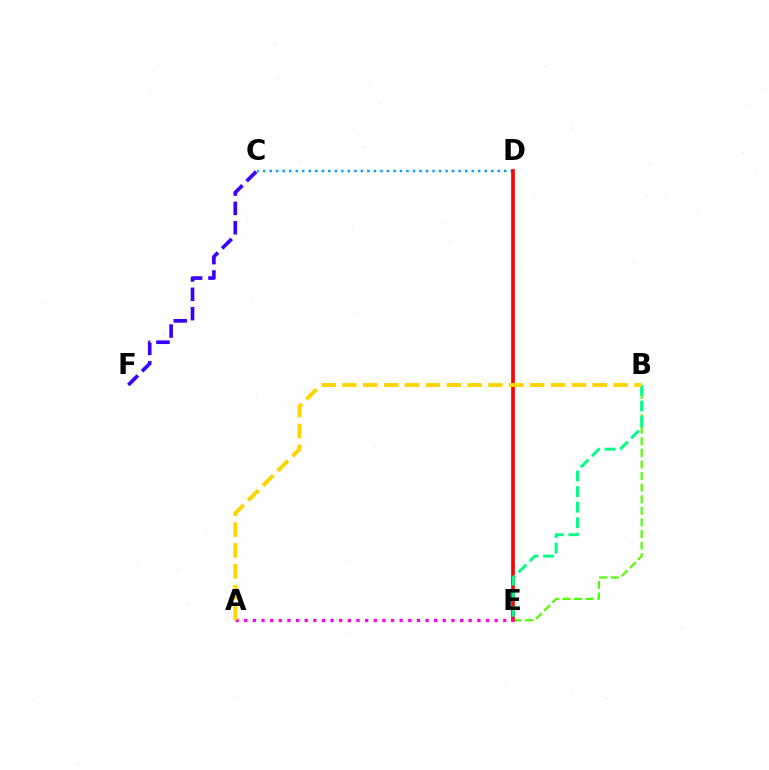{('B', 'E'): [{'color': '#4fff00', 'line_style': 'dashed', 'thickness': 1.57}, {'color': '#00ff86', 'line_style': 'dashed', 'thickness': 2.12}], ('C', 'D'): [{'color': '#009eff', 'line_style': 'dotted', 'thickness': 1.77}], ('D', 'E'): [{'color': '#ff0000', 'line_style': 'solid', 'thickness': 2.65}], ('A', 'E'): [{'color': '#ff00ed', 'line_style': 'dotted', 'thickness': 2.35}], ('C', 'F'): [{'color': '#3700ff', 'line_style': 'dashed', 'thickness': 2.63}], ('A', 'B'): [{'color': '#ffd500', 'line_style': 'dashed', 'thickness': 2.83}]}